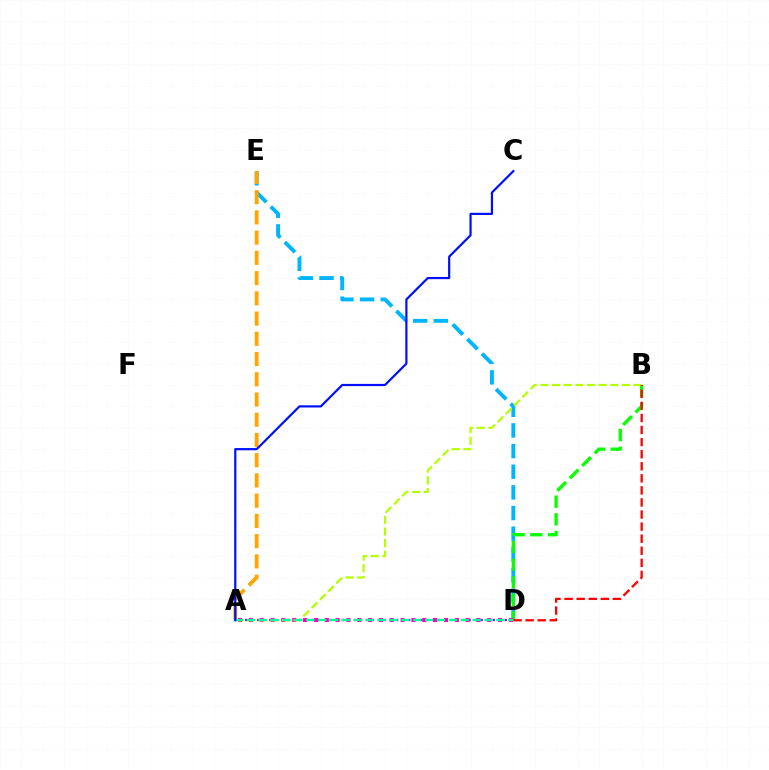{('D', 'E'): [{'color': '#00b5ff', 'line_style': 'dashed', 'thickness': 2.81}], ('B', 'D'): [{'color': '#08ff00', 'line_style': 'dashed', 'thickness': 2.39}, {'color': '#ff0000', 'line_style': 'dashed', 'thickness': 1.64}], ('A', 'E'): [{'color': '#ffa500', 'line_style': 'dashed', 'thickness': 2.75}], ('A', 'D'): [{'color': '#9b00ff', 'line_style': 'dotted', 'thickness': 1.64}, {'color': '#ff00bd', 'line_style': 'dotted', 'thickness': 2.94}, {'color': '#00ff9d', 'line_style': 'dashed', 'thickness': 1.61}], ('A', 'B'): [{'color': '#b3ff00', 'line_style': 'dashed', 'thickness': 1.58}], ('A', 'C'): [{'color': '#0010ff', 'line_style': 'solid', 'thickness': 1.59}]}